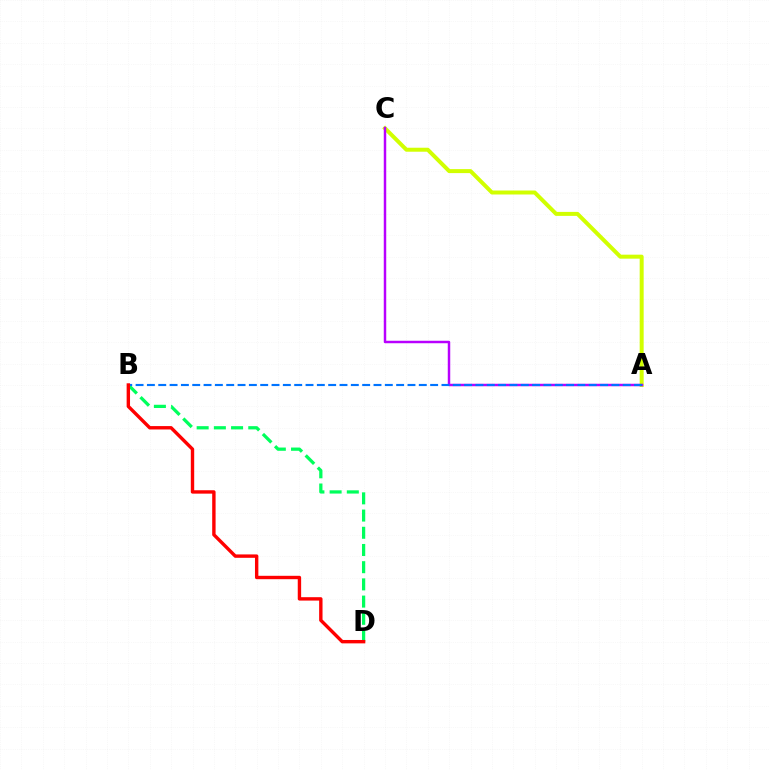{('B', 'D'): [{'color': '#00ff5c', 'line_style': 'dashed', 'thickness': 2.34}, {'color': '#ff0000', 'line_style': 'solid', 'thickness': 2.44}], ('A', 'C'): [{'color': '#d1ff00', 'line_style': 'solid', 'thickness': 2.87}, {'color': '#b900ff', 'line_style': 'solid', 'thickness': 1.78}], ('A', 'B'): [{'color': '#0074ff', 'line_style': 'dashed', 'thickness': 1.54}]}